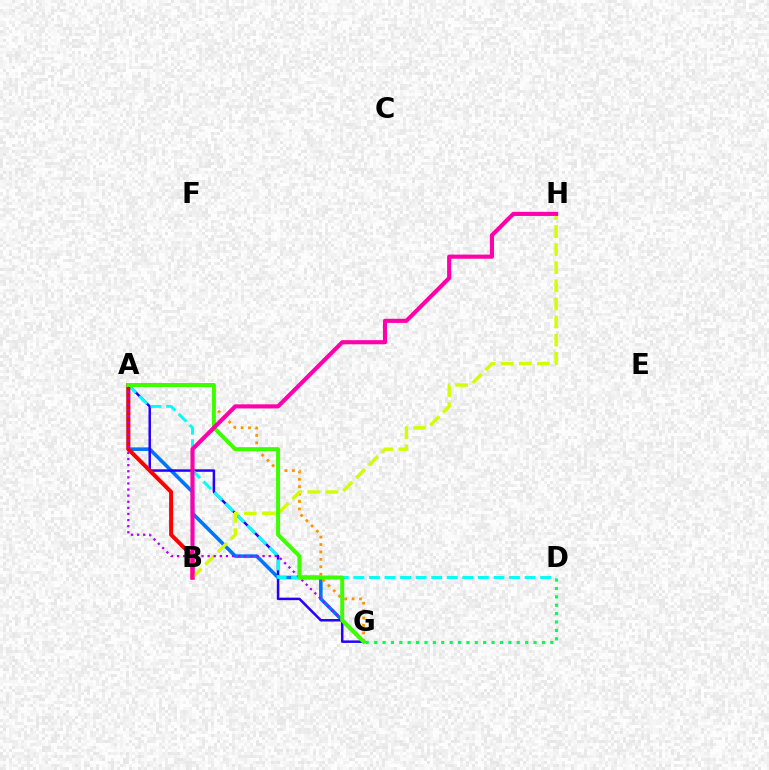{('A', 'G'): [{'color': '#0074ff', 'line_style': 'solid', 'thickness': 2.56}, {'color': '#2500ff', 'line_style': 'solid', 'thickness': 1.79}, {'color': '#ff9400', 'line_style': 'dotted', 'thickness': 2.01}, {'color': '#b900ff', 'line_style': 'dotted', 'thickness': 1.66}, {'color': '#3dff00', 'line_style': 'solid', 'thickness': 2.87}], ('A', 'D'): [{'color': '#00fff6', 'line_style': 'dashed', 'thickness': 2.11}], ('A', 'B'): [{'color': '#ff0000', 'line_style': 'solid', 'thickness': 2.89}], ('D', 'G'): [{'color': '#00ff5c', 'line_style': 'dotted', 'thickness': 2.28}], ('B', 'H'): [{'color': '#d1ff00', 'line_style': 'dashed', 'thickness': 2.46}, {'color': '#ff00ac', 'line_style': 'solid', 'thickness': 2.97}]}